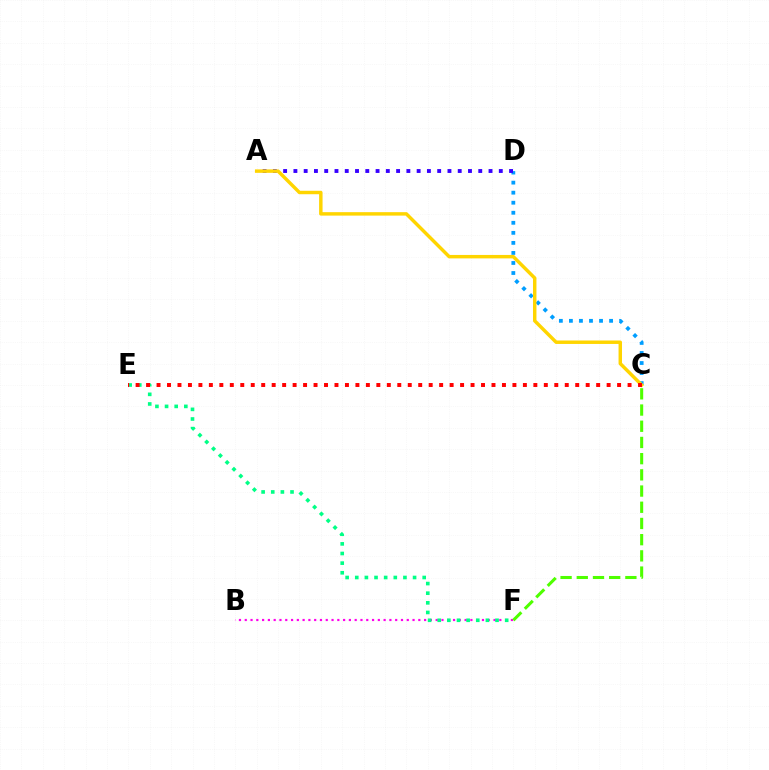{('C', 'D'): [{'color': '#009eff', 'line_style': 'dotted', 'thickness': 2.73}], ('B', 'F'): [{'color': '#ff00ed', 'line_style': 'dotted', 'thickness': 1.57}], ('A', 'D'): [{'color': '#3700ff', 'line_style': 'dotted', 'thickness': 2.79}], ('A', 'C'): [{'color': '#ffd500', 'line_style': 'solid', 'thickness': 2.49}], ('E', 'F'): [{'color': '#00ff86', 'line_style': 'dotted', 'thickness': 2.62}], ('C', 'E'): [{'color': '#ff0000', 'line_style': 'dotted', 'thickness': 2.84}], ('C', 'F'): [{'color': '#4fff00', 'line_style': 'dashed', 'thickness': 2.2}]}